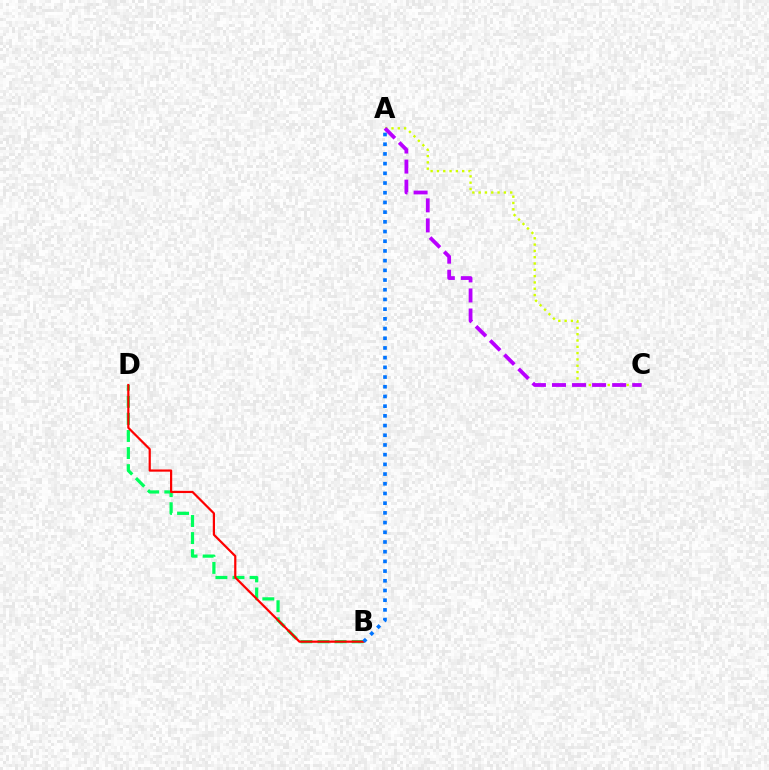{('B', 'D'): [{'color': '#00ff5c', 'line_style': 'dashed', 'thickness': 2.32}, {'color': '#ff0000', 'line_style': 'solid', 'thickness': 1.59}], ('A', 'C'): [{'color': '#d1ff00', 'line_style': 'dotted', 'thickness': 1.71}, {'color': '#b900ff', 'line_style': 'dashed', 'thickness': 2.72}], ('A', 'B'): [{'color': '#0074ff', 'line_style': 'dotted', 'thickness': 2.64}]}